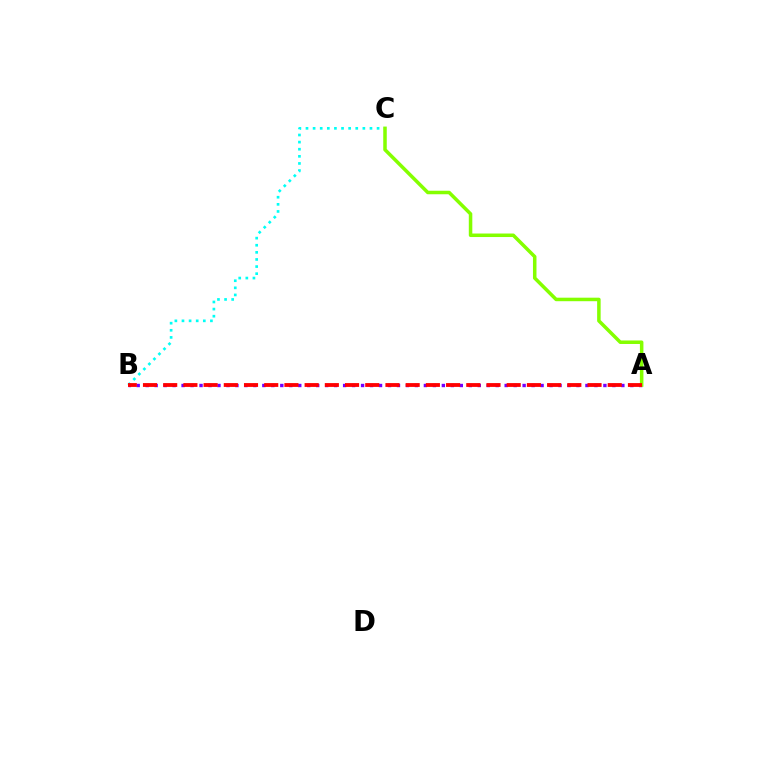{('A', 'B'): [{'color': '#7200ff', 'line_style': 'dotted', 'thickness': 2.44}, {'color': '#ff0000', 'line_style': 'dashed', 'thickness': 2.75}], ('B', 'C'): [{'color': '#00fff6', 'line_style': 'dotted', 'thickness': 1.93}], ('A', 'C'): [{'color': '#84ff00', 'line_style': 'solid', 'thickness': 2.53}]}